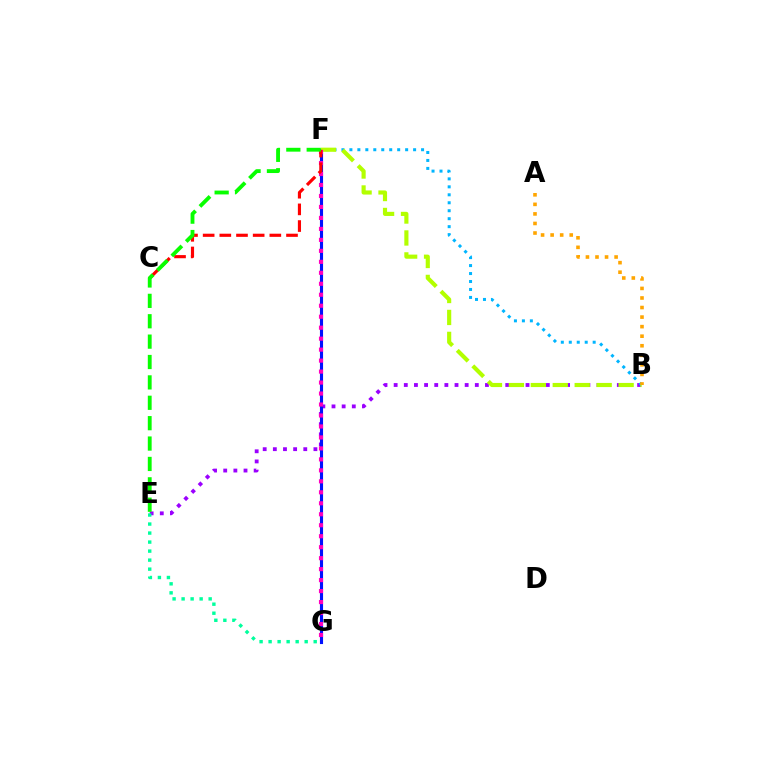{('B', 'E'): [{'color': '#9b00ff', 'line_style': 'dotted', 'thickness': 2.76}], ('B', 'F'): [{'color': '#00b5ff', 'line_style': 'dotted', 'thickness': 2.16}, {'color': '#b3ff00', 'line_style': 'dashed', 'thickness': 2.98}], ('F', 'G'): [{'color': '#0010ff', 'line_style': 'solid', 'thickness': 2.24}, {'color': '#ff00bd', 'line_style': 'dotted', 'thickness': 2.98}], ('E', 'G'): [{'color': '#00ff9d', 'line_style': 'dotted', 'thickness': 2.45}], ('A', 'B'): [{'color': '#ffa500', 'line_style': 'dotted', 'thickness': 2.6}], ('C', 'F'): [{'color': '#ff0000', 'line_style': 'dashed', 'thickness': 2.26}], ('E', 'F'): [{'color': '#08ff00', 'line_style': 'dashed', 'thickness': 2.77}]}